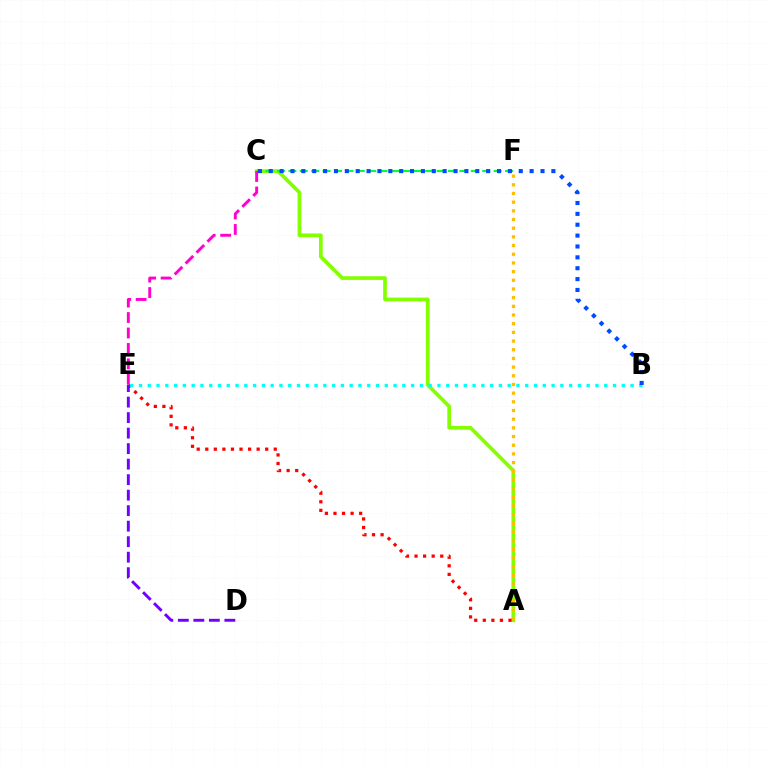{('A', 'C'): [{'color': '#84ff00', 'line_style': 'solid', 'thickness': 2.67}], ('A', 'F'): [{'color': '#ffbd00', 'line_style': 'dotted', 'thickness': 2.36}], ('A', 'E'): [{'color': '#ff0000', 'line_style': 'dotted', 'thickness': 2.33}], ('B', 'E'): [{'color': '#00fff6', 'line_style': 'dotted', 'thickness': 2.39}], ('C', 'F'): [{'color': '#00ff39', 'line_style': 'dashed', 'thickness': 1.55}], ('D', 'E'): [{'color': '#7200ff', 'line_style': 'dashed', 'thickness': 2.11}], ('B', 'C'): [{'color': '#004bff', 'line_style': 'dotted', 'thickness': 2.95}], ('C', 'E'): [{'color': '#ff00cf', 'line_style': 'dashed', 'thickness': 2.1}]}